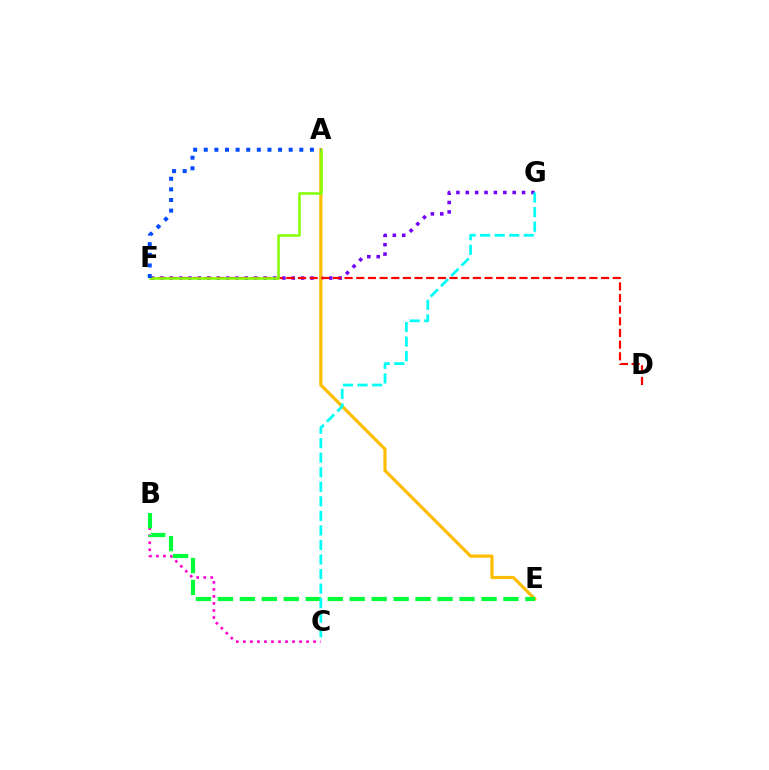{('F', 'G'): [{'color': '#7200ff', 'line_style': 'dotted', 'thickness': 2.55}], ('A', 'E'): [{'color': '#ffbd00', 'line_style': 'solid', 'thickness': 2.29}], ('B', 'C'): [{'color': '#ff00cf', 'line_style': 'dotted', 'thickness': 1.91}], ('D', 'F'): [{'color': '#ff0000', 'line_style': 'dashed', 'thickness': 1.58}], ('A', 'F'): [{'color': '#84ff00', 'line_style': 'solid', 'thickness': 1.81}, {'color': '#004bff', 'line_style': 'dotted', 'thickness': 2.88}], ('B', 'E'): [{'color': '#00ff39', 'line_style': 'dashed', 'thickness': 2.98}], ('C', 'G'): [{'color': '#00fff6', 'line_style': 'dashed', 'thickness': 1.98}]}